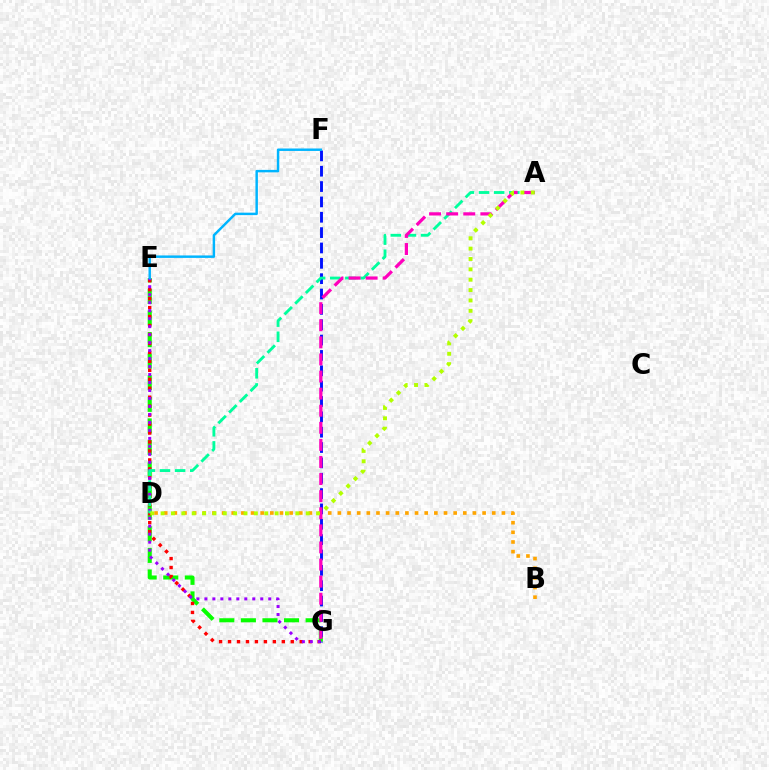{('E', 'G'): [{'color': '#08ff00', 'line_style': 'dashed', 'thickness': 2.93}, {'color': '#ff0000', 'line_style': 'dotted', 'thickness': 2.43}, {'color': '#9b00ff', 'line_style': 'dotted', 'thickness': 2.17}], ('B', 'D'): [{'color': '#ffa500', 'line_style': 'dotted', 'thickness': 2.62}], ('F', 'G'): [{'color': '#0010ff', 'line_style': 'dashed', 'thickness': 2.09}], ('A', 'D'): [{'color': '#00ff9d', 'line_style': 'dashed', 'thickness': 2.06}, {'color': '#b3ff00', 'line_style': 'dotted', 'thickness': 2.82}], ('A', 'G'): [{'color': '#ff00bd', 'line_style': 'dashed', 'thickness': 2.32}], ('E', 'F'): [{'color': '#00b5ff', 'line_style': 'solid', 'thickness': 1.77}]}